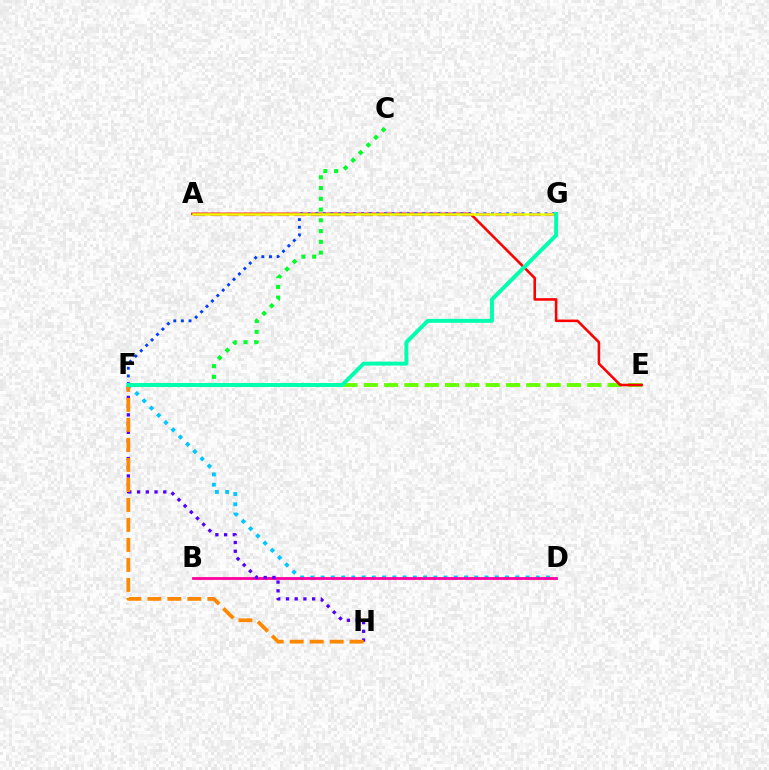{('E', 'F'): [{'color': '#66ff00', 'line_style': 'dashed', 'thickness': 2.76}], ('D', 'F'): [{'color': '#00c7ff', 'line_style': 'dotted', 'thickness': 2.78}], ('C', 'F'): [{'color': '#00ff27', 'line_style': 'dotted', 'thickness': 2.92}], ('B', 'D'): [{'color': '#ff00a0', 'line_style': 'solid', 'thickness': 2.01}], ('F', 'H'): [{'color': '#4f00ff', 'line_style': 'dotted', 'thickness': 2.37}, {'color': '#ff8800', 'line_style': 'dashed', 'thickness': 2.72}], ('A', 'G'): [{'color': '#d600ff', 'line_style': 'dashed', 'thickness': 2.28}, {'color': '#eeff00', 'line_style': 'solid', 'thickness': 1.83}], ('A', 'E'): [{'color': '#ff0000', 'line_style': 'solid', 'thickness': 1.84}], ('F', 'G'): [{'color': '#003fff', 'line_style': 'dotted', 'thickness': 2.08}, {'color': '#00ffaf', 'line_style': 'solid', 'thickness': 2.85}]}